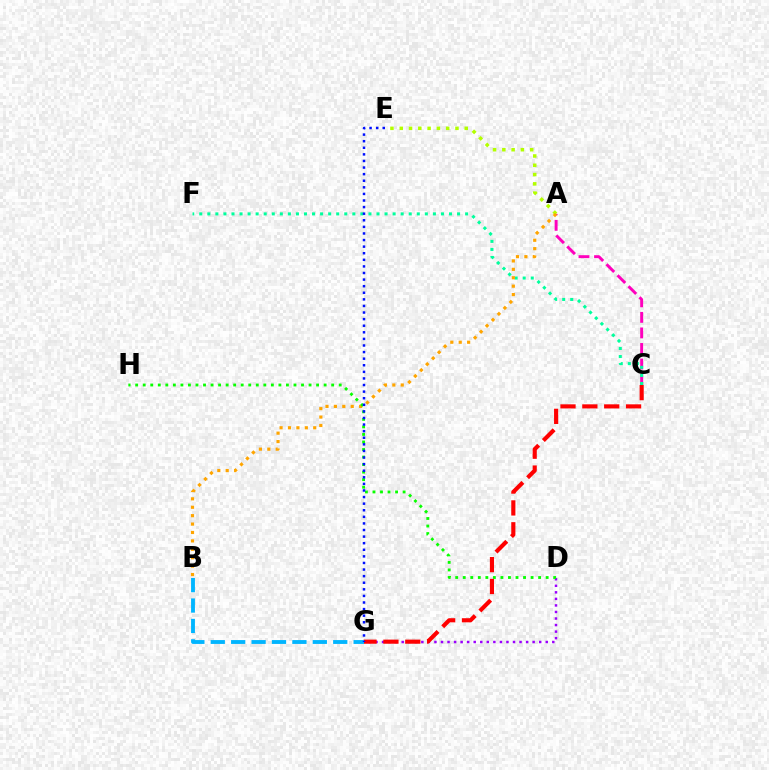{('A', 'C'): [{'color': '#ff00bd', 'line_style': 'dashed', 'thickness': 2.11}], ('D', 'G'): [{'color': '#9b00ff', 'line_style': 'dotted', 'thickness': 1.78}], ('C', 'G'): [{'color': '#ff0000', 'line_style': 'dashed', 'thickness': 2.97}], ('A', 'E'): [{'color': '#b3ff00', 'line_style': 'dotted', 'thickness': 2.52}], ('B', 'G'): [{'color': '#00b5ff', 'line_style': 'dashed', 'thickness': 2.77}], ('C', 'F'): [{'color': '#00ff9d', 'line_style': 'dotted', 'thickness': 2.19}], ('A', 'B'): [{'color': '#ffa500', 'line_style': 'dotted', 'thickness': 2.29}], ('D', 'H'): [{'color': '#08ff00', 'line_style': 'dotted', 'thickness': 2.05}], ('E', 'G'): [{'color': '#0010ff', 'line_style': 'dotted', 'thickness': 1.79}]}